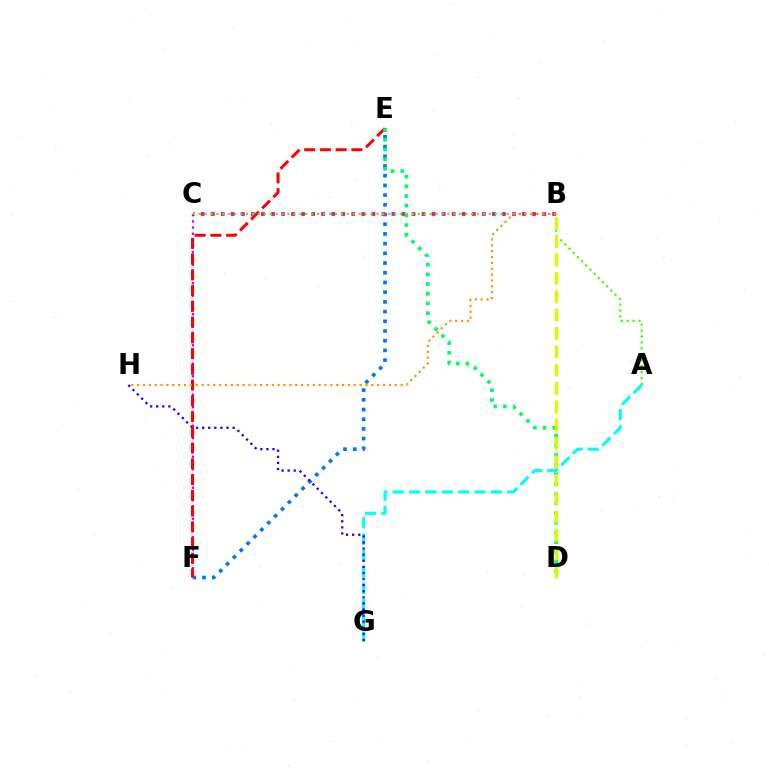{('A', 'G'): [{'color': '#00fff6', 'line_style': 'dashed', 'thickness': 2.22}], ('E', 'F'): [{'color': '#0074ff', 'line_style': 'dotted', 'thickness': 2.64}, {'color': '#ff0000', 'line_style': 'dashed', 'thickness': 2.14}], ('G', 'H'): [{'color': '#2500ff', 'line_style': 'dotted', 'thickness': 1.66}], ('C', 'F'): [{'color': '#b900ff', 'line_style': 'dotted', 'thickness': 1.68}], ('B', 'C'): [{'color': '#ff00ac', 'line_style': 'dotted', 'thickness': 2.73}], ('A', 'C'): [{'color': '#3dff00', 'line_style': 'dotted', 'thickness': 1.61}], ('D', 'E'): [{'color': '#00ff5c', 'line_style': 'dotted', 'thickness': 2.63}], ('B', 'H'): [{'color': '#ff9400', 'line_style': 'dotted', 'thickness': 1.59}], ('B', 'D'): [{'color': '#d1ff00', 'line_style': 'dashed', 'thickness': 2.49}]}